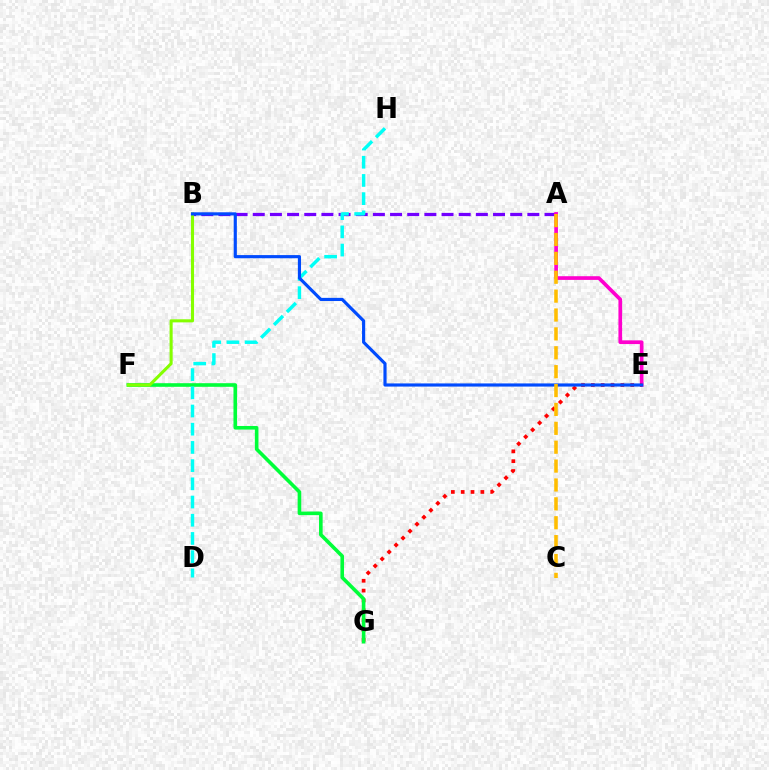{('A', 'B'): [{'color': '#7200ff', 'line_style': 'dashed', 'thickness': 2.33}], ('A', 'E'): [{'color': '#ff00cf', 'line_style': 'solid', 'thickness': 2.65}], ('E', 'G'): [{'color': '#ff0000', 'line_style': 'dotted', 'thickness': 2.67}], ('F', 'G'): [{'color': '#00ff39', 'line_style': 'solid', 'thickness': 2.6}], ('B', 'F'): [{'color': '#84ff00', 'line_style': 'solid', 'thickness': 2.21}], ('D', 'H'): [{'color': '#00fff6', 'line_style': 'dashed', 'thickness': 2.47}], ('B', 'E'): [{'color': '#004bff', 'line_style': 'solid', 'thickness': 2.27}], ('A', 'C'): [{'color': '#ffbd00', 'line_style': 'dashed', 'thickness': 2.57}]}